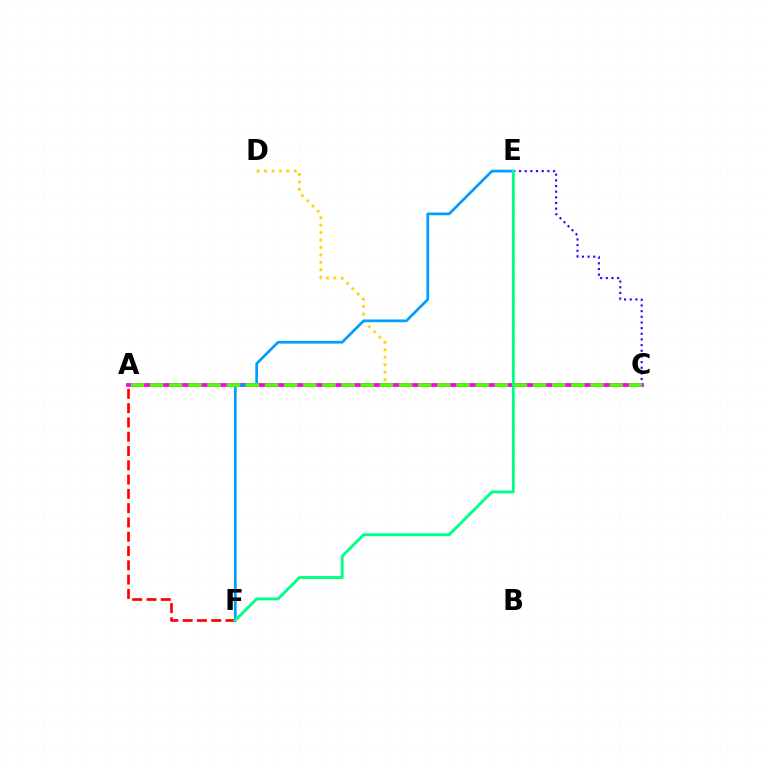{('C', 'E'): [{'color': '#3700ff', 'line_style': 'dotted', 'thickness': 1.54}], ('C', 'D'): [{'color': '#ffd500', 'line_style': 'dotted', 'thickness': 2.02}], ('A', 'F'): [{'color': '#ff0000', 'line_style': 'dashed', 'thickness': 1.94}], ('A', 'C'): [{'color': '#ff00ed', 'line_style': 'solid', 'thickness': 2.74}, {'color': '#4fff00', 'line_style': 'dashed', 'thickness': 2.6}], ('E', 'F'): [{'color': '#009eff', 'line_style': 'solid', 'thickness': 1.96}, {'color': '#00ff86', 'line_style': 'solid', 'thickness': 2.07}]}